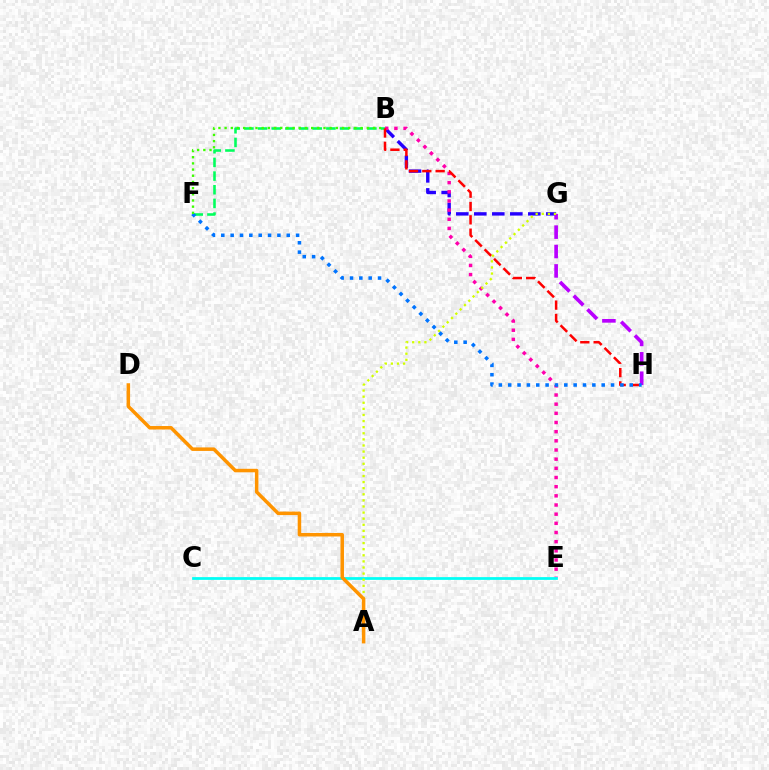{('B', 'G'): [{'color': '#2500ff', 'line_style': 'dashed', 'thickness': 2.45}], ('B', 'F'): [{'color': '#00ff5c', 'line_style': 'dashed', 'thickness': 1.86}, {'color': '#3dff00', 'line_style': 'dotted', 'thickness': 1.68}], ('B', 'E'): [{'color': '#ff00ac', 'line_style': 'dotted', 'thickness': 2.49}], ('B', 'H'): [{'color': '#ff0000', 'line_style': 'dashed', 'thickness': 1.81}], ('G', 'H'): [{'color': '#b900ff', 'line_style': 'dashed', 'thickness': 2.64}], ('C', 'E'): [{'color': '#00fff6', 'line_style': 'solid', 'thickness': 1.98}], ('A', 'G'): [{'color': '#d1ff00', 'line_style': 'dotted', 'thickness': 1.66}], ('F', 'H'): [{'color': '#0074ff', 'line_style': 'dotted', 'thickness': 2.54}], ('A', 'D'): [{'color': '#ff9400', 'line_style': 'solid', 'thickness': 2.52}]}